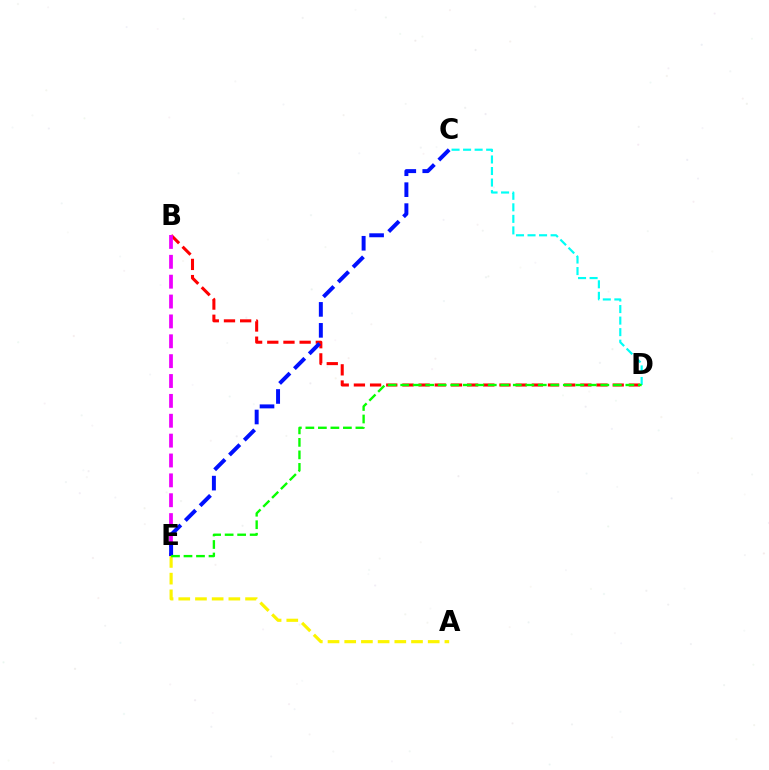{('B', 'D'): [{'color': '#ff0000', 'line_style': 'dashed', 'thickness': 2.2}], ('B', 'E'): [{'color': '#ee00ff', 'line_style': 'dashed', 'thickness': 2.7}], ('C', 'D'): [{'color': '#00fff6', 'line_style': 'dashed', 'thickness': 1.57}], ('C', 'E'): [{'color': '#0010ff', 'line_style': 'dashed', 'thickness': 2.85}], ('A', 'E'): [{'color': '#fcf500', 'line_style': 'dashed', 'thickness': 2.27}], ('D', 'E'): [{'color': '#08ff00', 'line_style': 'dashed', 'thickness': 1.7}]}